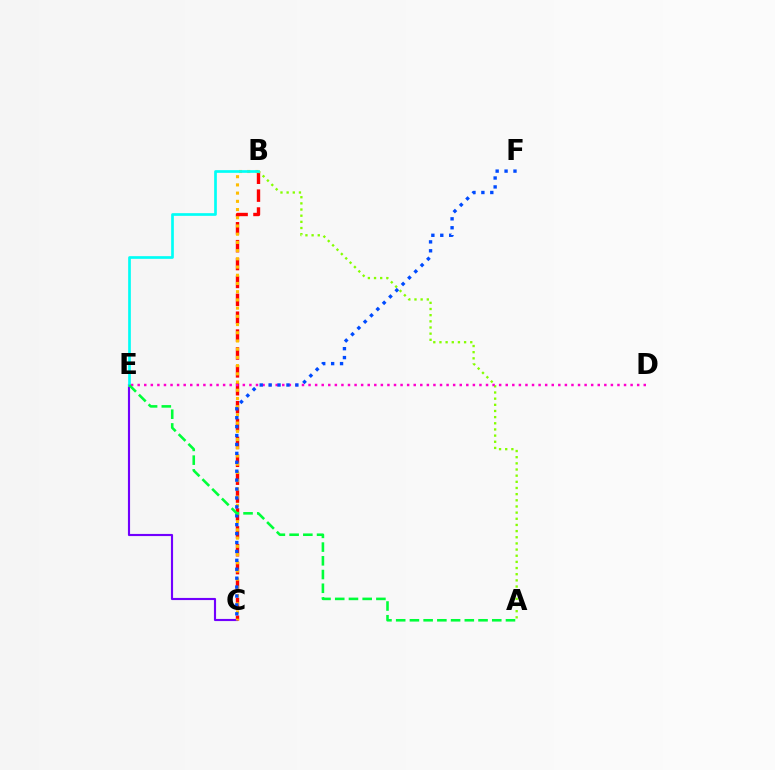{('B', 'C'): [{'color': '#ff0000', 'line_style': 'dashed', 'thickness': 2.43}, {'color': '#ffbd00', 'line_style': 'dotted', 'thickness': 2.23}], ('A', 'B'): [{'color': '#84ff00', 'line_style': 'dotted', 'thickness': 1.67}], ('D', 'E'): [{'color': '#ff00cf', 'line_style': 'dotted', 'thickness': 1.79}], ('C', 'E'): [{'color': '#7200ff', 'line_style': 'solid', 'thickness': 1.54}], ('B', 'E'): [{'color': '#00fff6', 'line_style': 'solid', 'thickness': 1.93}], ('C', 'F'): [{'color': '#004bff', 'line_style': 'dotted', 'thickness': 2.42}], ('A', 'E'): [{'color': '#00ff39', 'line_style': 'dashed', 'thickness': 1.86}]}